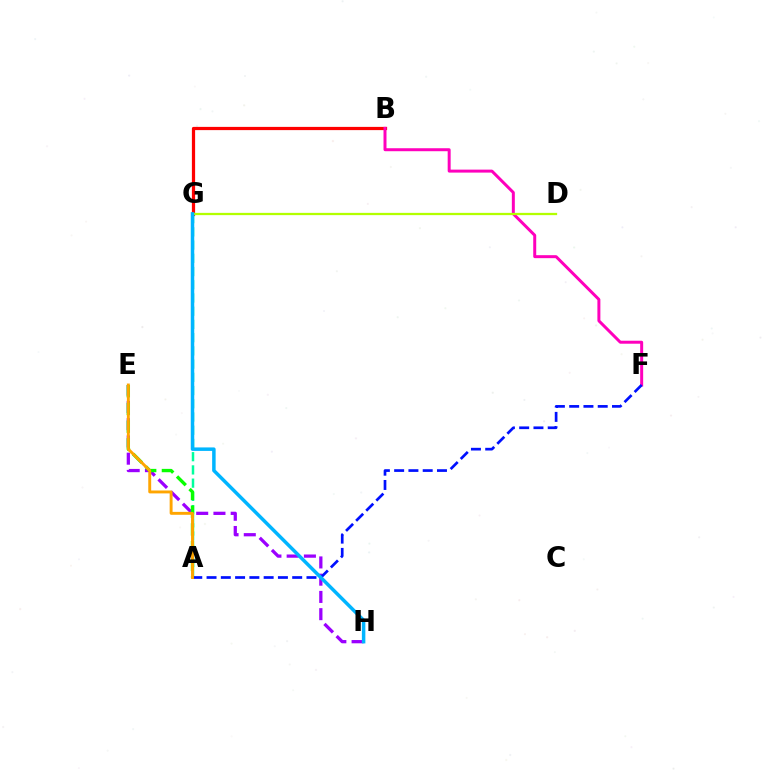{('B', 'G'): [{'color': '#ff0000', 'line_style': 'solid', 'thickness': 2.32}], ('B', 'F'): [{'color': '#ff00bd', 'line_style': 'solid', 'thickness': 2.15}], ('E', 'H'): [{'color': '#9b00ff', 'line_style': 'dashed', 'thickness': 2.34}], ('D', 'G'): [{'color': '#b3ff00', 'line_style': 'solid', 'thickness': 1.63}], ('A', 'G'): [{'color': '#00ff9d', 'line_style': 'dashed', 'thickness': 1.8}], ('A', 'E'): [{'color': '#08ff00', 'line_style': 'dashed', 'thickness': 2.41}, {'color': '#ffa500', 'line_style': 'solid', 'thickness': 2.1}], ('A', 'F'): [{'color': '#0010ff', 'line_style': 'dashed', 'thickness': 1.94}], ('G', 'H'): [{'color': '#00b5ff', 'line_style': 'solid', 'thickness': 2.51}]}